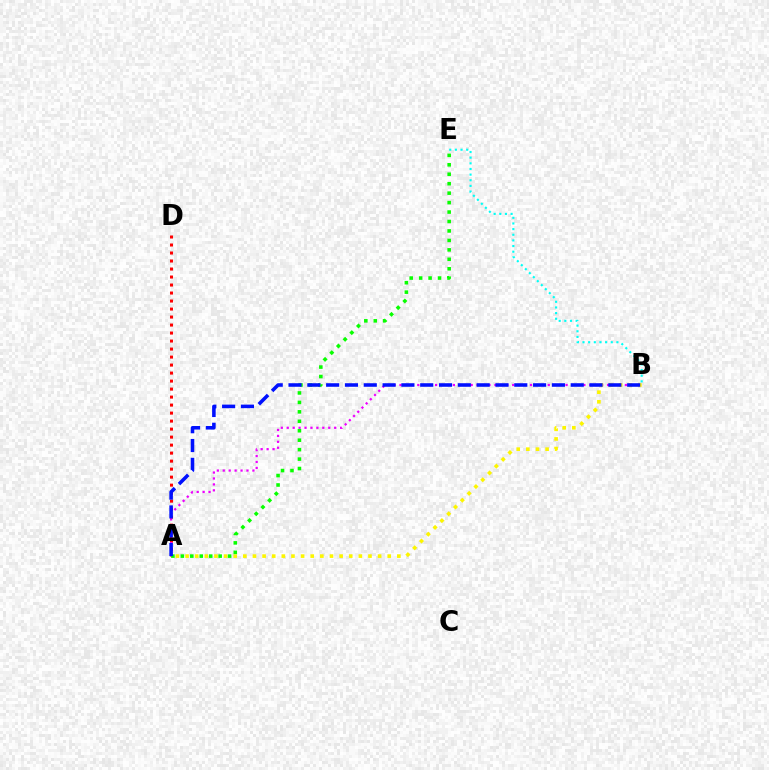{('A', 'D'): [{'color': '#ff0000', 'line_style': 'dotted', 'thickness': 2.17}], ('A', 'B'): [{'color': '#ee00ff', 'line_style': 'dotted', 'thickness': 1.61}, {'color': '#fcf500', 'line_style': 'dotted', 'thickness': 2.62}, {'color': '#0010ff', 'line_style': 'dashed', 'thickness': 2.56}], ('A', 'E'): [{'color': '#08ff00', 'line_style': 'dotted', 'thickness': 2.57}], ('B', 'E'): [{'color': '#00fff6', 'line_style': 'dotted', 'thickness': 1.54}]}